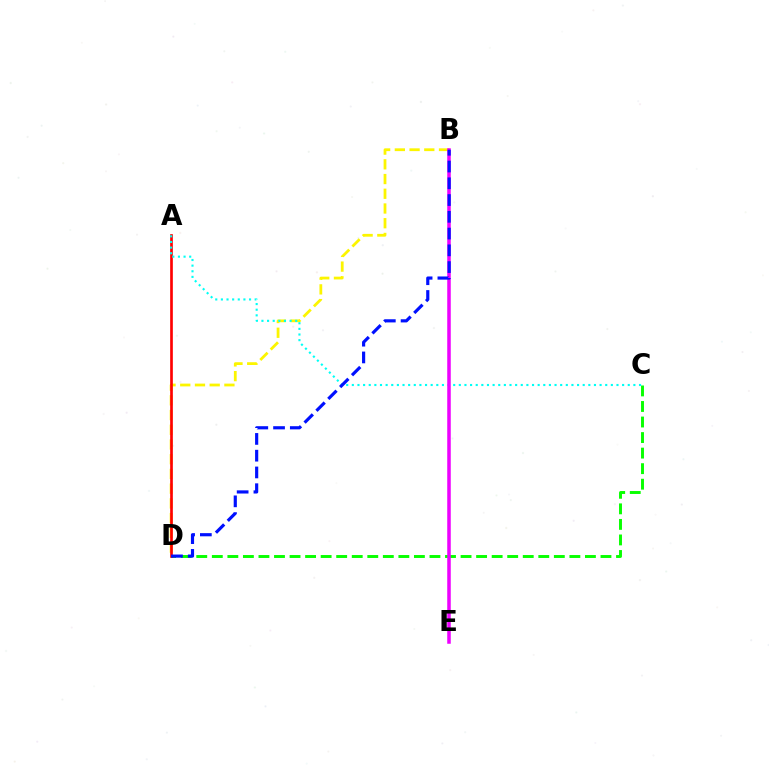{('C', 'D'): [{'color': '#08ff00', 'line_style': 'dashed', 'thickness': 2.11}], ('B', 'D'): [{'color': '#fcf500', 'line_style': 'dashed', 'thickness': 2.0}, {'color': '#0010ff', 'line_style': 'dashed', 'thickness': 2.28}], ('A', 'D'): [{'color': '#ff0000', 'line_style': 'solid', 'thickness': 1.92}], ('A', 'C'): [{'color': '#00fff6', 'line_style': 'dotted', 'thickness': 1.53}], ('B', 'E'): [{'color': '#ee00ff', 'line_style': 'solid', 'thickness': 2.54}]}